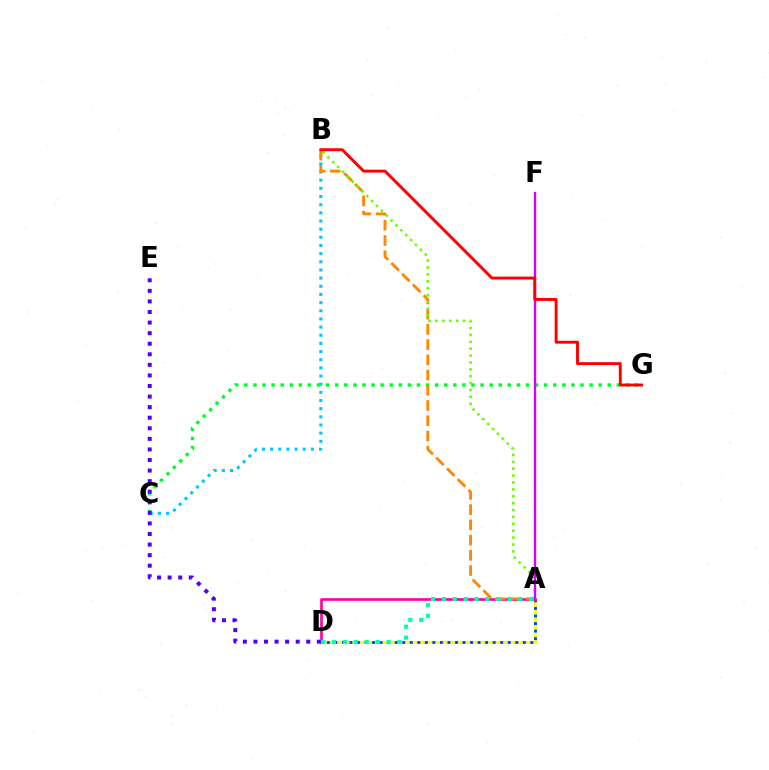{('A', 'D'): [{'color': '#eeff00', 'line_style': 'solid', 'thickness': 1.88}, {'color': '#003fff', 'line_style': 'dotted', 'thickness': 2.05}, {'color': '#ff00a0', 'line_style': 'solid', 'thickness': 1.91}, {'color': '#00ffaf', 'line_style': 'dotted', 'thickness': 2.97}], ('B', 'C'): [{'color': '#00c7ff', 'line_style': 'dotted', 'thickness': 2.22}], ('C', 'G'): [{'color': '#00ff27', 'line_style': 'dotted', 'thickness': 2.47}], ('D', 'E'): [{'color': '#4f00ff', 'line_style': 'dotted', 'thickness': 2.87}], ('A', 'B'): [{'color': '#ff8800', 'line_style': 'dashed', 'thickness': 2.07}, {'color': '#66ff00', 'line_style': 'dotted', 'thickness': 1.87}], ('A', 'F'): [{'color': '#d600ff', 'line_style': 'solid', 'thickness': 1.68}], ('B', 'G'): [{'color': '#ff0000', 'line_style': 'solid', 'thickness': 2.1}]}